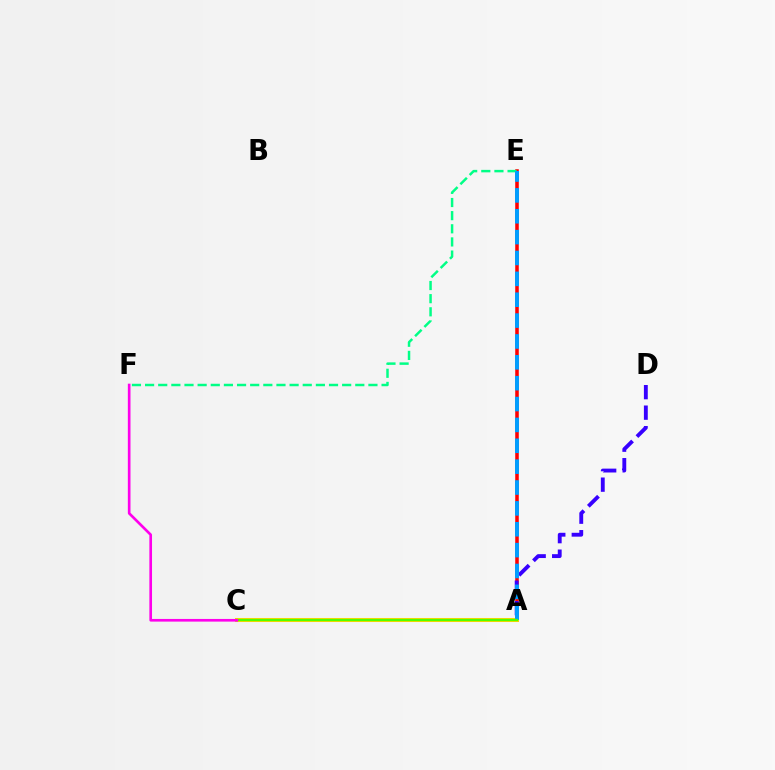{('A', 'E'): [{'color': '#ff0000', 'line_style': 'solid', 'thickness': 2.55}, {'color': '#009eff', 'line_style': 'dashed', 'thickness': 2.83}], ('E', 'F'): [{'color': '#00ff86', 'line_style': 'dashed', 'thickness': 1.78}], ('A', 'C'): [{'color': '#ffd500', 'line_style': 'solid', 'thickness': 2.92}, {'color': '#4fff00', 'line_style': 'solid', 'thickness': 1.62}], ('A', 'D'): [{'color': '#3700ff', 'line_style': 'dashed', 'thickness': 2.78}], ('C', 'F'): [{'color': '#ff00ed', 'line_style': 'solid', 'thickness': 1.92}]}